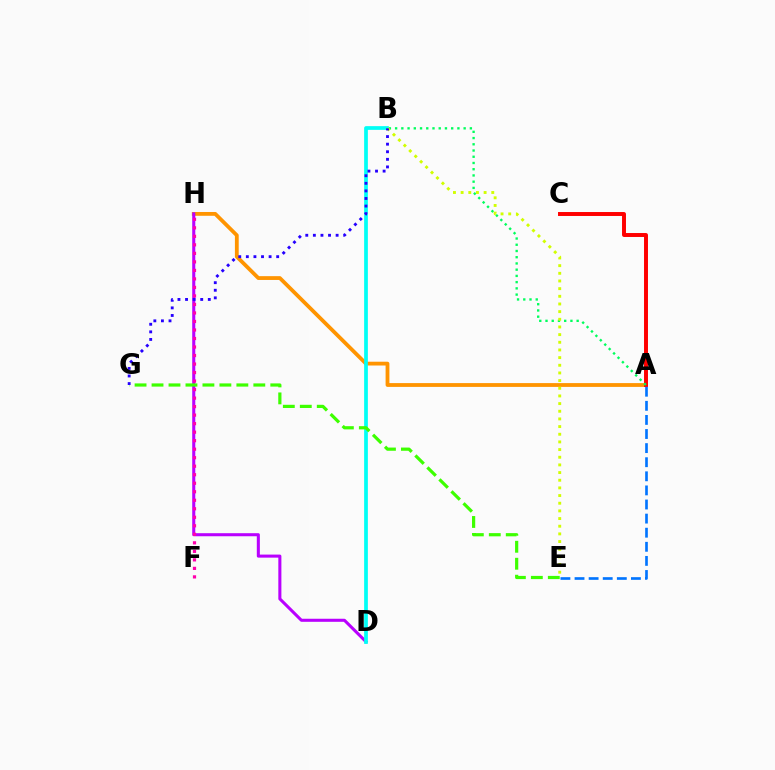{('A', 'H'): [{'color': '#ff9400', 'line_style': 'solid', 'thickness': 2.74}], ('A', 'C'): [{'color': '#ff0000', 'line_style': 'solid', 'thickness': 2.84}], ('A', 'B'): [{'color': '#00ff5c', 'line_style': 'dotted', 'thickness': 1.69}], ('D', 'H'): [{'color': '#b900ff', 'line_style': 'solid', 'thickness': 2.2}], ('A', 'E'): [{'color': '#0074ff', 'line_style': 'dashed', 'thickness': 1.92}], ('B', 'D'): [{'color': '#00fff6', 'line_style': 'solid', 'thickness': 2.68}], ('F', 'H'): [{'color': '#ff00ac', 'line_style': 'dotted', 'thickness': 2.31}], ('E', 'G'): [{'color': '#3dff00', 'line_style': 'dashed', 'thickness': 2.3}], ('B', 'E'): [{'color': '#d1ff00', 'line_style': 'dotted', 'thickness': 2.08}], ('B', 'G'): [{'color': '#2500ff', 'line_style': 'dotted', 'thickness': 2.06}]}